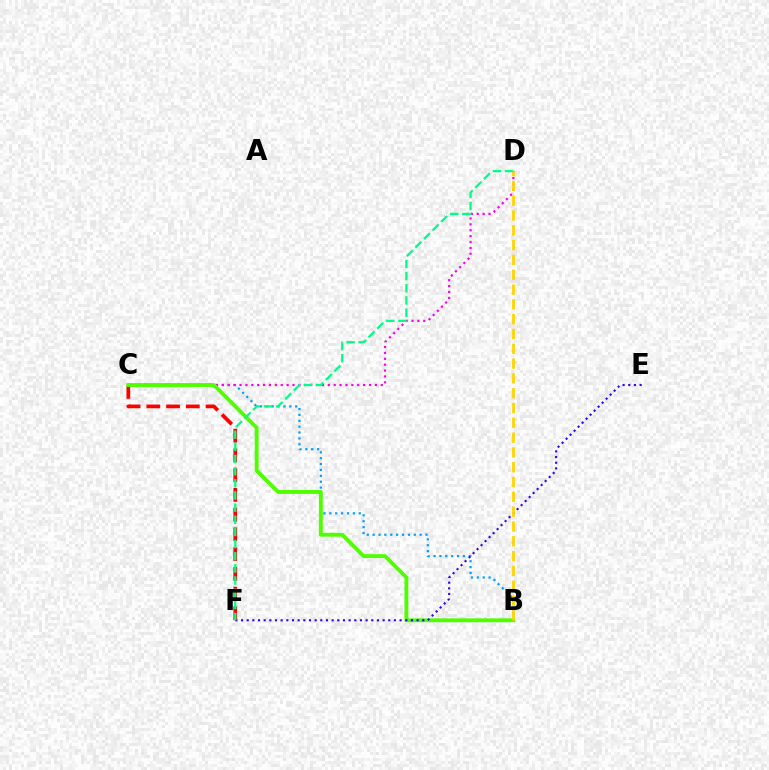{('B', 'C'): [{'color': '#009eff', 'line_style': 'dotted', 'thickness': 1.6}, {'color': '#4fff00', 'line_style': 'solid', 'thickness': 2.79}], ('C', 'D'): [{'color': '#ff00ed', 'line_style': 'dotted', 'thickness': 1.6}], ('C', 'F'): [{'color': '#ff0000', 'line_style': 'dashed', 'thickness': 2.68}], ('E', 'F'): [{'color': '#3700ff', 'line_style': 'dotted', 'thickness': 1.54}], ('D', 'F'): [{'color': '#00ff86', 'line_style': 'dashed', 'thickness': 1.65}], ('B', 'D'): [{'color': '#ffd500', 'line_style': 'dashed', 'thickness': 2.01}]}